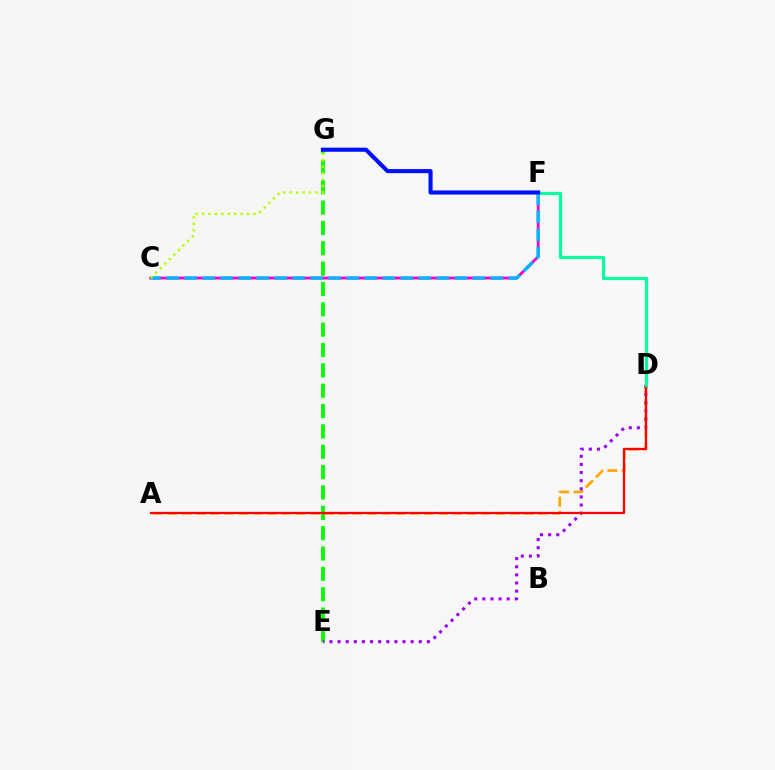{('E', 'G'): [{'color': '#08ff00', 'line_style': 'dashed', 'thickness': 2.76}], ('A', 'D'): [{'color': '#ffa500', 'line_style': 'dashed', 'thickness': 1.94}, {'color': '#ff0000', 'line_style': 'solid', 'thickness': 1.62}], ('C', 'F'): [{'color': '#ff00bd', 'line_style': 'solid', 'thickness': 2.02}, {'color': '#00b5ff', 'line_style': 'dashed', 'thickness': 2.45}], ('D', 'E'): [{'color': '#9b00ff', 'line_style': 'dotted', 'thickness': 2.21}], ('D', 'F'): [{'color': '#00ff9d', 'line_style': 'solid', 'thickness': 2.3}], ('C', 'G'): [{'color': '#b3ff00', 'line_style': 'dotted', 'thickness': 1.75}], ('F', 'G'): [{'color': '#0010ff', 'line_style': 'solid', 'thickness': 2.96}]}